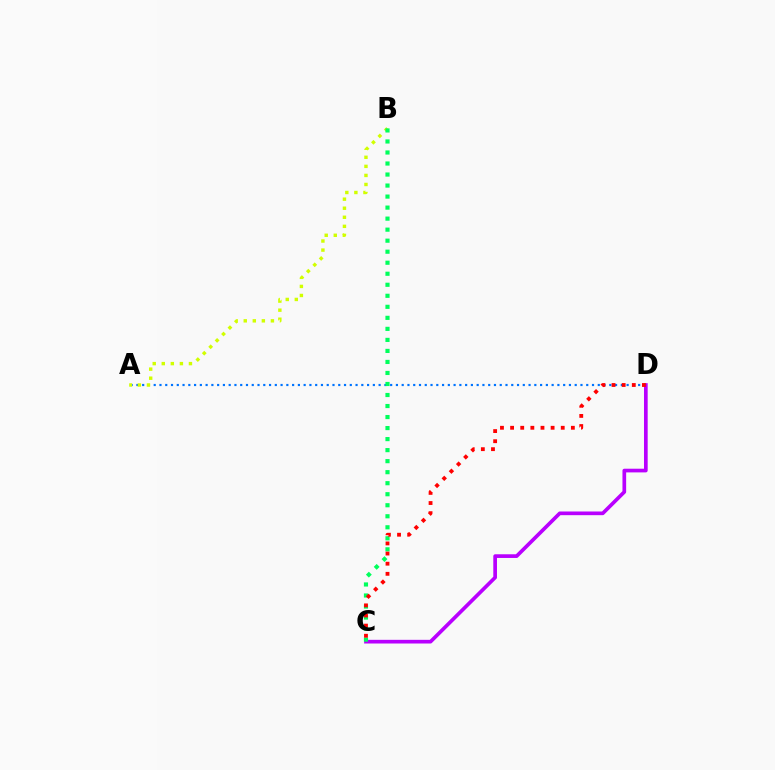{('C', 'D'): [{'color': '#b900ff', 'line_style': 'solid', 'thickness': 2.65}, {'color': '#ff0000', 'line_style': 'dotted', 'thickness': 2.75}], ('A', 'D'): [{'color': '#0074ff', 'line_style': 'dotted', 'thickness': 1.57}], ('A', 'B'): [{'color': '#d1ff00', 'line_style': 'dotted', 'thickness': 2.46}], ('B', 'C'): [{'color': '#00ff5c', 'line_style': 'dotted', 'thickness': 3.0}]}